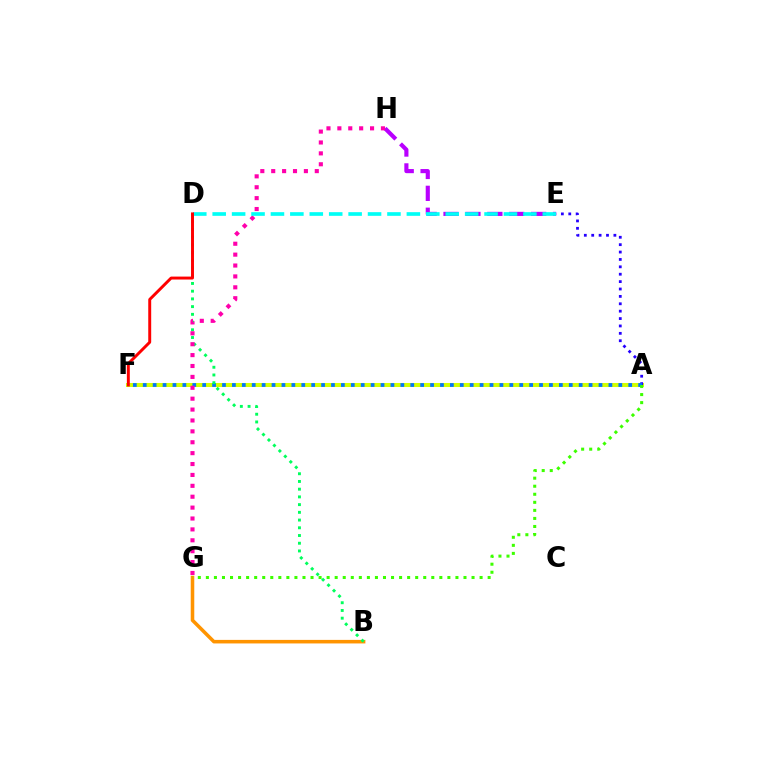{('A', 'F'): [{'color': '#d1ff00', 'line_style': 'solid', 'thickness': 2.9}, {'color': '#0074ff', 'line_style': 'dotted', 'thickness': 2.69}], ('A', 'E'): [{'color': '#2500ff', 'line_style': 'dotted', 'thickness': 2.01}], ('E', 'H'): [{'color': '#b900ff', 'line_style': 'dashed', 'thickness': 2.98}], ('B', 'G'): [{'color': '#ff9400', 'line_style': 'solid', 'thickness': 2.55}], ('A', 'G'): [{'color': '#3dff00', 'line_style': 'dotted', 'thickness': 2.19}], ('B', 'D'): [{'color': '#00ff5c', 'line_style': 'dotted', 'thickness': 2.1}], ('G', 'H'): [{'color': '#ff00ac', 'line_style': 'dotted', 'thickness': 2.96}], ('D', 'E'): [{'color': '#00fff6', 'line_style': 'dashed', 'thickness': 2.64}], ('D', 'F'): [{'color': '#ff0000', 'line_style': 'solid', 'thickness': 2.12}]}